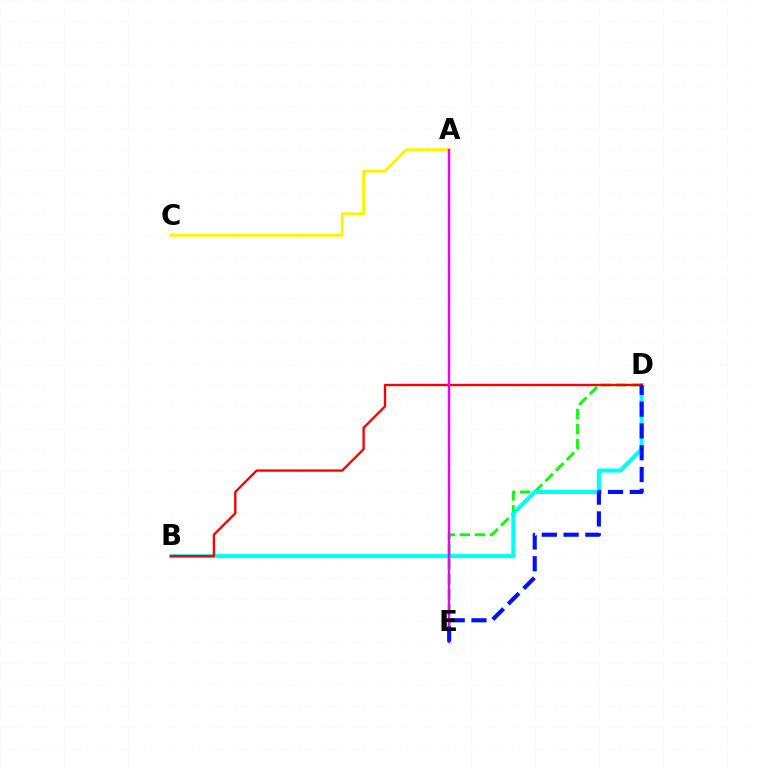{('D', 'E'): [{'color': '#08ff00', 'line_style': 'dashed', 'thickness': 2.05}, {'color': '#0010ff', 'line_style': 'dashed', 'thickness': 2.96}], ('B', 'D'): [{'color': '#00fff6', 'line_style': 'solid', 'thickness': 2.94}, {'color': '#ff0000', 'line_style': 'solid', 'thickness': 1.69}], ('A', 'C'): [{'color': '#fcf500', 'line_style': 'solid', 'thickness': 2.11}], ('A', 'E'): [{'color': '#ee00ff', 'line_style': 'solid', 'thickness': 1.78}]}